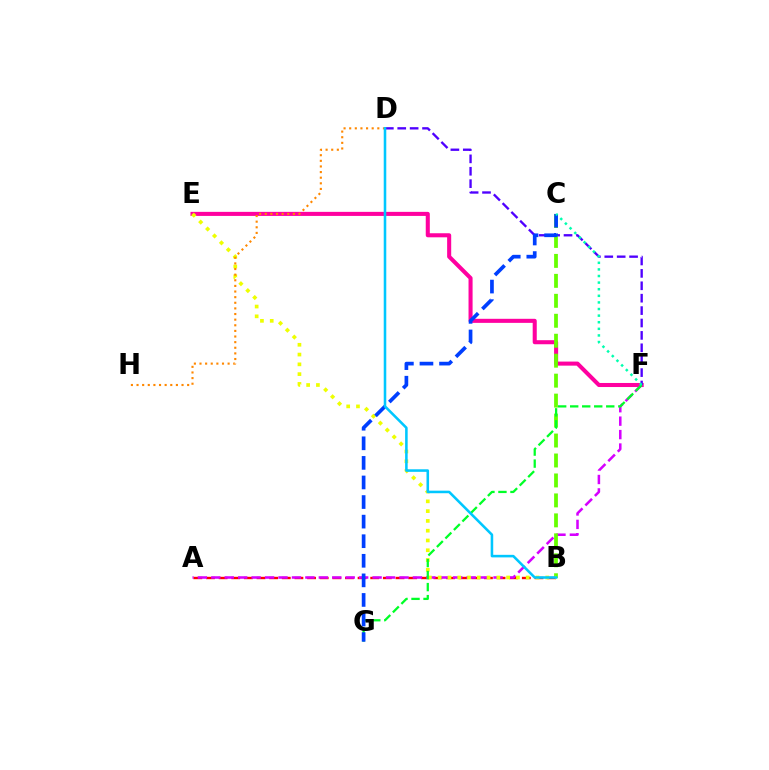{('E', 'F'): [{'color': '#ff00a0', 'line_style': 'solid', 'thickness': 2.92}], ('A', 'B'): [{'color': '#ff0000', 'line_style': 'dashed', 'thickness': 1.72}], ('D', 'F'): [{'color': '#4f00ff', 'line_style': 'dashed', 'thickness': 1.68}], ('A', 'F'): [{'color': '#d600ff', 'line_style': 'dashed', 'thickness': 1.83}], ('B', 'C'): [{'color': '#66ff00', 'line_style': 'dashed', 'thickness': 2.71}], ('B', 'E'): [{'color': '#eeff00', 'line_style': 'dotted', 'thickness': 2.66}], ('F', 'G'): [{'color': '#00ff27', 'line_style': 'dashed', 'thickness': 1.63}], ('C', 'G'): [{'color': '#003fff', 'line_style': 'dashed', 'thickness': 2.66}], ('C', 'F'): [{'color': '#00ffaf', 'line_style': 'dotted', 'thickness': 1.79}], ('D', 'H'): [{'color': '#ff8800', 'line_style': 'dotted', 'thickness': 1.53}], ('B', 'D'): [{'color': '#00c7ff', 'line_style': 'solid', 'thickness': 1.84}]}